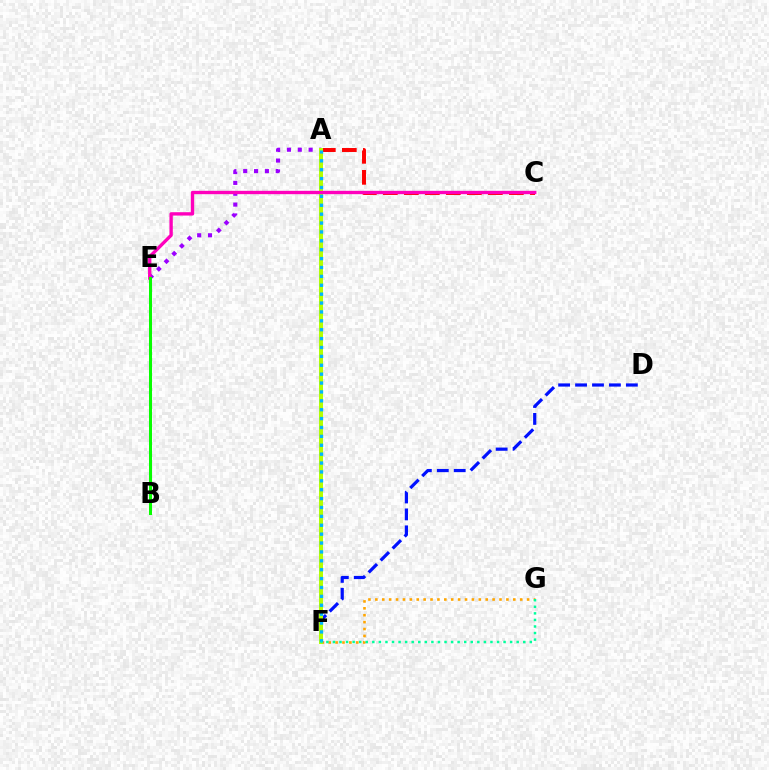{('D', 'F'): [{'color': '#0010ff', 'line_style': 'dashed', 'thickness': 2.3}], ('A', 'E'): [{'color': '#9b00ff', 'line_style': 'dotted', 'thickness': 2.95}], ('A', 'C'): [{'color': '#ff0000', 'line_style': 'dashed', 'thickness': 2.85}], ('F', 'G'): [{'color': '#ffa500', 'line_style': 'dotted', 'thickness': 1.87}, {'color': '#00ff9d', 'line_style': 'dotted', 'thickness': 1.78}], ('A', 'F'): [{'color': '#b3ff00', 'line_style': 'solid', 'thickness': 2.89}, {'color': '#00b5ff', 'line_style': 'dotted', 'thickness': 2.41}], ('C', 'E'): [{'color': '#ff00bd', 'line_style': 'solid', 'thickness': 2.41}], ('B', 'E'): [{'color': '#08ff00', 'line_style': 'solid', 'thickness': 2.17}]}